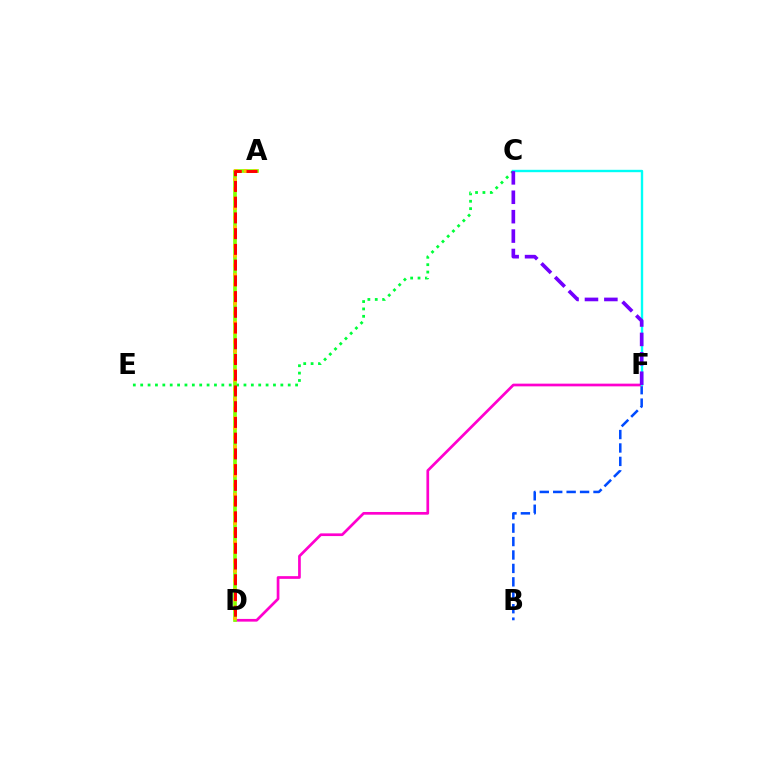{('B', 'F'): [{'color': '#004bff', 'line_style': 'dashed', 'thickness': 1.82}], ('D', 'F'): [{'color': '#ff00cf', 'line_style': 'solid', 'thickness': 1.95}], ('C', 'E'): [{'color': '#00ff39', 'line_style': 'dotted', 'thickness': 2.0}], ('A', 'D'): [{'color': '#84ff00', 'line_style': 'solid', 'thickness': 2.66}, {'color': '#ffbd00', 'line_style': 'dotted', 'thickness': 2.59}, {'color': '#ff0000', 'line_style': 'dashed', 'thickness': 2.14}], ('C', 'F'): [{'color': '#00fff6', 'line_style': 'solid', 'thickness': 1.71}, {'color': '#7200ff', 'line_style': 'dashed', 'thickness': 2.64}]}